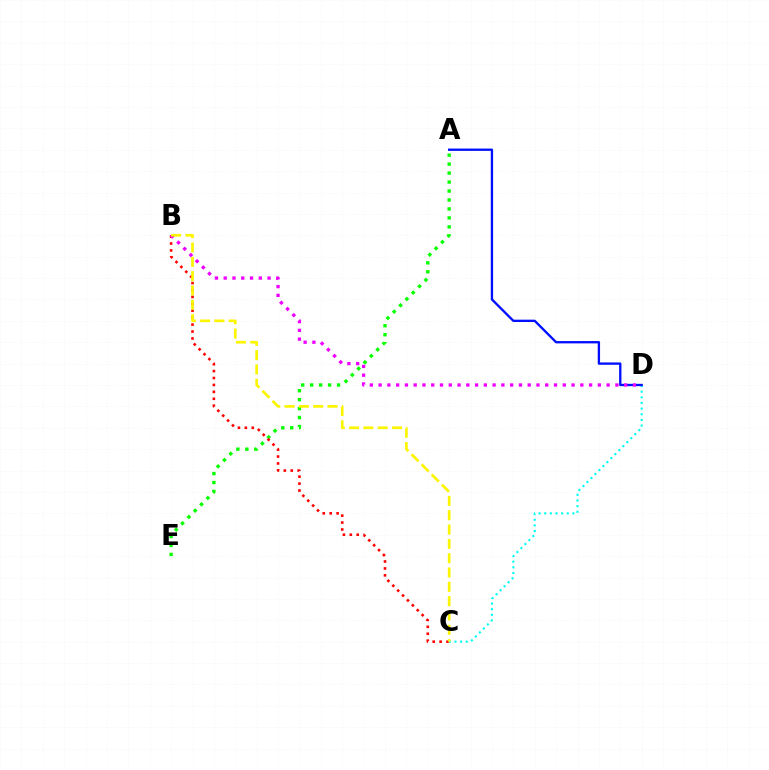{('C', 'D'): [{'color': '#00fff6', 'line_style': 'dotted', 'thickness': 1.53}], ('A', 'E'): [{'color': '#08ff00', 'line_style': 'dotted', 'thickness': 2.43}], ('B', 'C'): [{'color': '#ff0000', 'line_style': 'dotted', 'thickness': 1.88}, {'color': '#fcf500', 'line_style': 'dashed', 'thickness': 1.94}], ('A', 'D'): [{'color': '#0010ff', 'line_style': 'solid', 'thickness': 1.68}], ('B', 'D'): [{'color': '#ee00ff', 'line_style': 'dotted', 'thickness': 2.38}]}